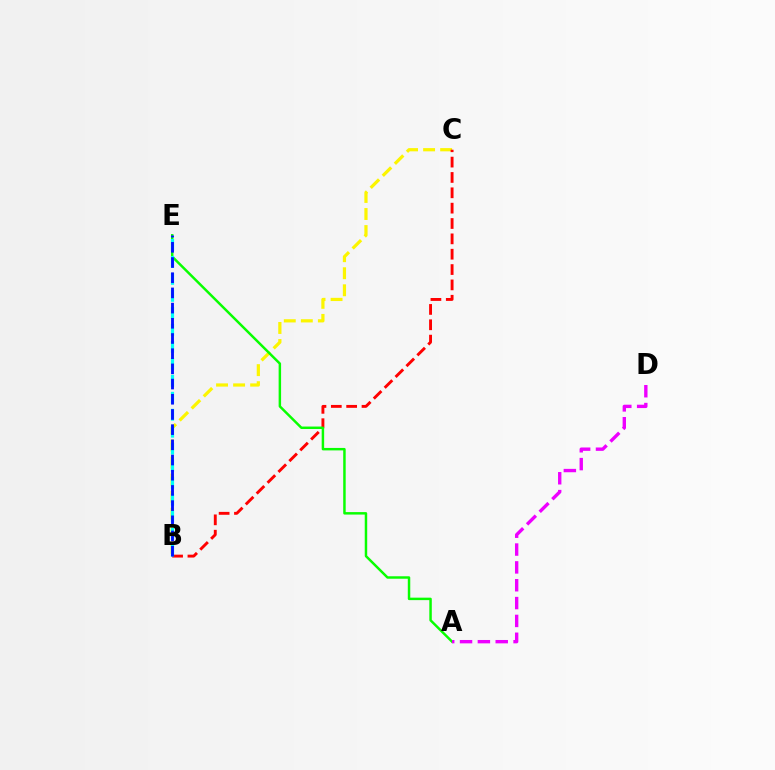{('B', 'C'): [{'color': '#fcf500', 'line_style': 'dashed', 'thickness': 2.32}, {'color': '#ff0000', 'line_style': 'dashed', 'thickness': 2.09}], ('A', 'E'): [{'color': '#08ff00', 'line_style': 'solid', 'thickness': 1.78}], ('B', 'E'): [{'color': '#00fff6', 'line_style': 'dashed', 'thickness': 2.31}, {'color': '#0010ff', 'line_style': 'dashed', 'thickness': 2.06}], ('A', 'D'): [{'color': '#ee00ff', 'line_style': 'dashed', 'thickness': 2.42}]}